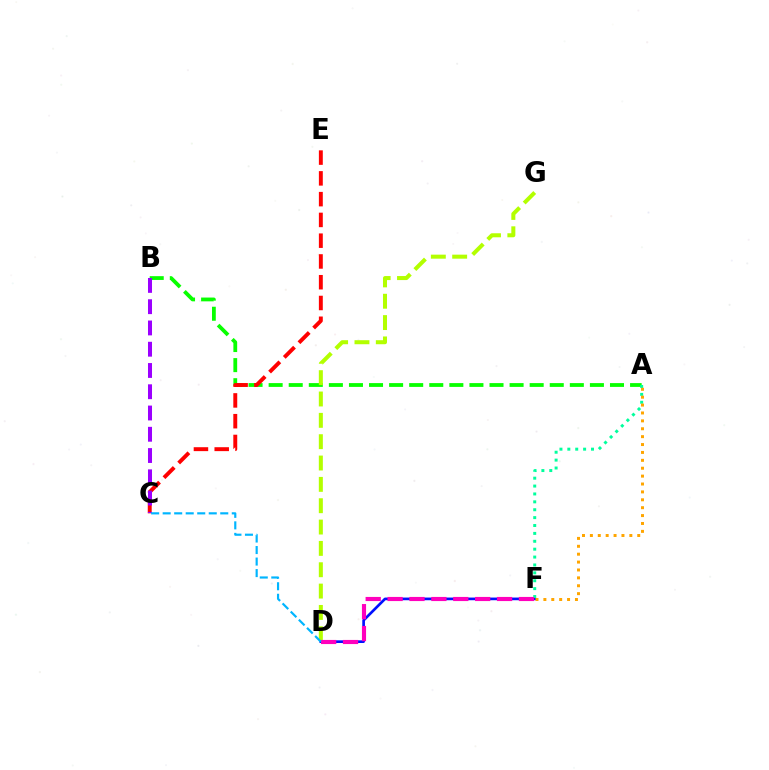{('A', 'B'): [{'color': '#08ff00', 'line_style': 'dashed', 'thickness': 2.73}], ('D', 'G'): [{'color': '#b3ff00', 'line_style': 'dashed', 'thickness': 2.9}], ('D', 'F'): [{'color': '#0010ff', 'line_style': 'solid', 'thickness': 1.92}, {'color': '#ff00bd', 'line_style': 'dashed', 'thickness': 2.97}], ('A', 'F'): [{'color': '#00ff9d', 'line_style': 'dotted', 'thickness': 2.14}, {'color': '#ffa500', 'line_style': 'dotted', 'thickness': 2.14}], ('C', 'E'): [{'color': '#ff0000', 'line_style': 'dashed', 'thickness': 2.82}], ('B', 'C'): [{'color': '#9b00ff', 'line_style': 'dashed', 'thickness': 2.89}], ('C', 'D'): [{'color': '#00b5ff', 'line_style': 'dashed', 'thickness': 1.56}]}